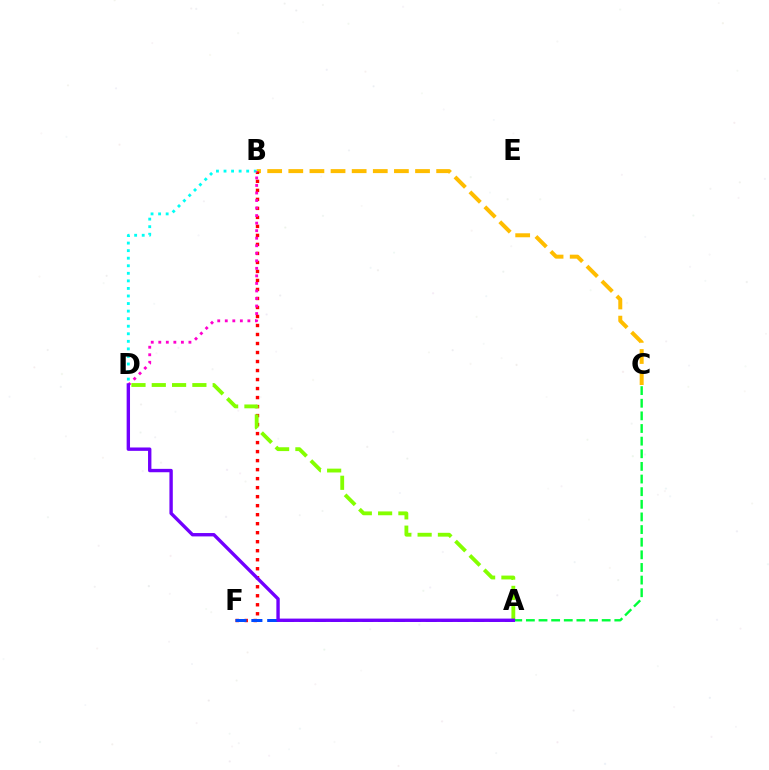{('B', 'C'): [{'color': '#ffbd00', 'line_style': 'dashed', 'thickness': 2.87}], ('B', 'F'): [{'color': '#ff0000', 'line_style': 'dotted', 'thickness': 2.45}], ('A', 'F'): [{'color': '#004bff', 'line_style': 'dashed', 'thickness': 2.15}], ('A', 'D'): [{'color': '#84ff00', 'line_style': 'dashed', 'thickness': 2.76}, {'color': '#7200ff', 'line_style': 'solid', 'thickness': 2.43}], ('B', 'D'): [{'color': '#00fff6', 'line_style': 'dotted', 'thickness': 2.05}, {'color': '#ff00cf', 'line_style': 'dotted', 'thickness': 2.05}], ('A', 'C'): [{'color': '#00ff39', 'line_style': 'dashed', 'thickness': 1.72}]}